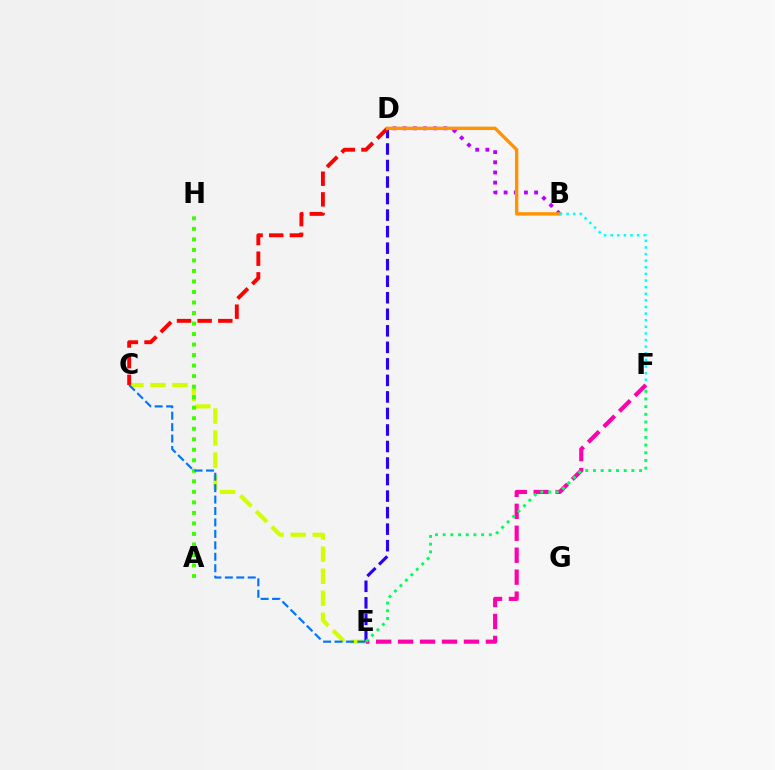{('B', 'D'): [{'color': '#b900ff', 'line_style': 'dotted', 'thickness': 2.76}, {'color': '#ff9400', 'line_style': 'solid', 'thickness': 2.44}], ('C', 'E'): [{'color': '#d1ff00', 'line_style': 'dashed', 'thickness': 3.0}, {'color': '#0074ff', 'line_style': 'dashed', 'thickness': 1.55}], ('D', 'E'): [{'color': '#2500ff', 'line_style': 'dashed', 'thickness': 2.25}], ('C', 'D'): [{'color': '#ff0000', 'line_style': 'dashed', 'thickness': 2.81}], ('E', 'F'): [{'color': '#ff00ac', 'line_style': 'dashed', 'thickness': 2.98}, {'color': '#00ff5c', 'line_style': 'dotted', 'thickness': 2.09}], ('A', 'H'): [{'color': '#3dff00', 'line_style': 'dotted', 'thickness': 2.86}], ('B', 'F'): [{'color': '#00fff6', 'line_style': 'dotted', 'thickness': 1.8}]}